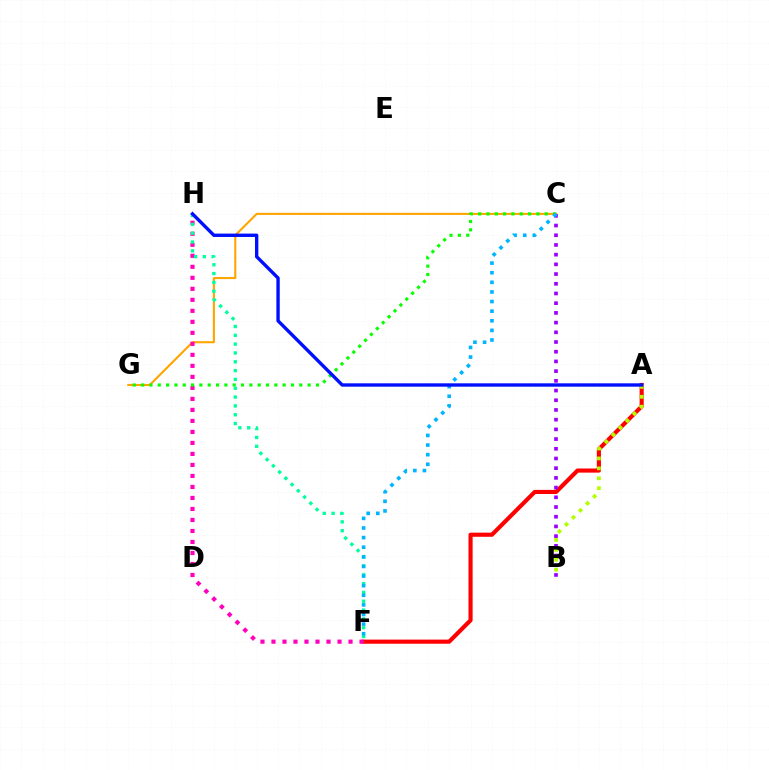{('A', 'F'): [{'color': '#ff0000', 'line_style': 'solid', 'thickness': 2.98}], ('C', 'G'): [{'color': '#ffa500', 'line_style': 'solid', 'thickness': 1.52}, {'color': '#08ff00', 'line_style': 'dotted', 'thickness': 2.26}], ('B', 'C'): [{'color': '#9b00ff', 'line_style': 'dotted', 'thickness': 2.64}], ('F', 'H'): [{'color': '#ff00bd', 'line_style': 'dotted', 'thickness': 2.99}, {'color': '#00ff9d', 'line_style': 'dotted', 'thickness': 2.4}], ('A', 'B'): [{'color': '#b3ff00', 'line_style': 'dotted', 'thickness': 2.7}], ('C', 'F'): [{'color': '#00b5ff', 'line_style': 'dotted', 'thickness': 2.61}], ('A', 'H'): [{'color': '#0010ff', 'line_style': 'solid', 'thickness': 2.43}]}